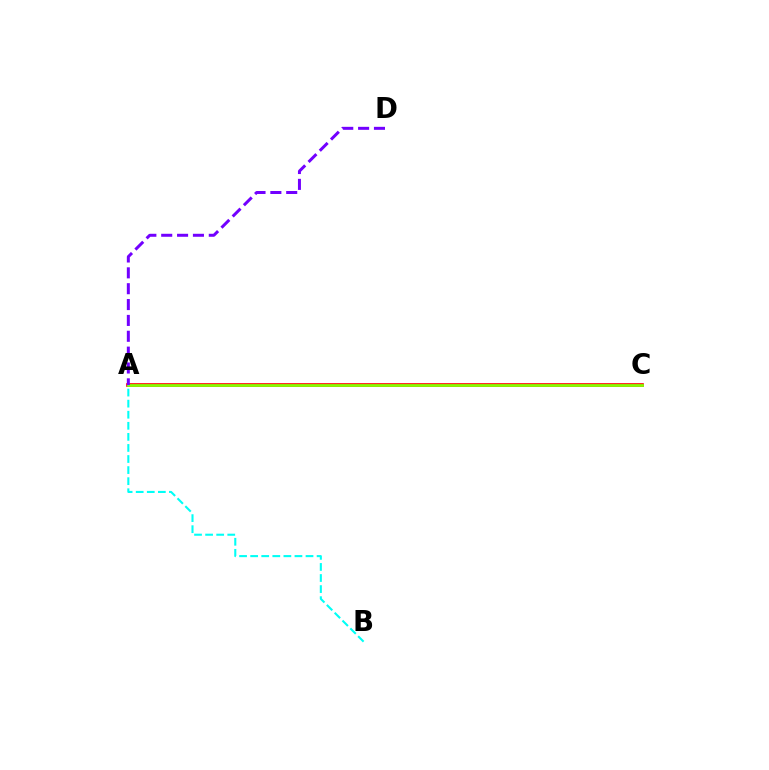{('A', 'C'): [{'color': '#ff0000', 'line_style': 'solid', 'thickness': 2.63}, {'color': '#84ff00', 'line_style': 'solid', 'thickness': 1.99}], ('A', 'B'): [{'color': '#00fff6', 'line_style': 'dashed', 'thickness': 1.5}], ('A', 'D'): [{'color': '#7200ff', 'line_style': 'dashed', 'thickness': 2.15}]}